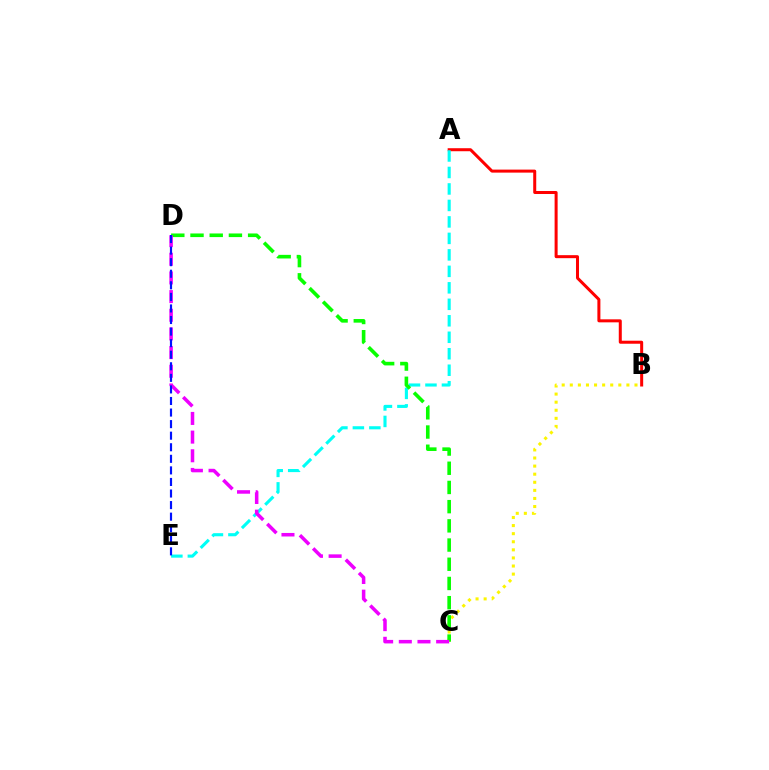{('A', 'B'): [{'color': '#ff0000', 'line_style': 'solid', 'thickness': 2.17}], ('A', 'E'): [{'color': '#00fff6', 'line_style': 'dashed', 'thickness': 2.24}], ('B', 'C'): [{'color': '#fcf500', 'line_style': 'dotted', 'thickness': 2.2}], ('C', 'D'): [{'color': '#08ff00', 'line_style': 'dashed', 'thickness': 2.61}, {'color': '#ee00ff', 'line_style': 'dashed', 'thickness': 2.54}], ('D', 'E'): [{'color': '#0010ff', 'line_style': 'dashed', 'thickness': 1.57}]}